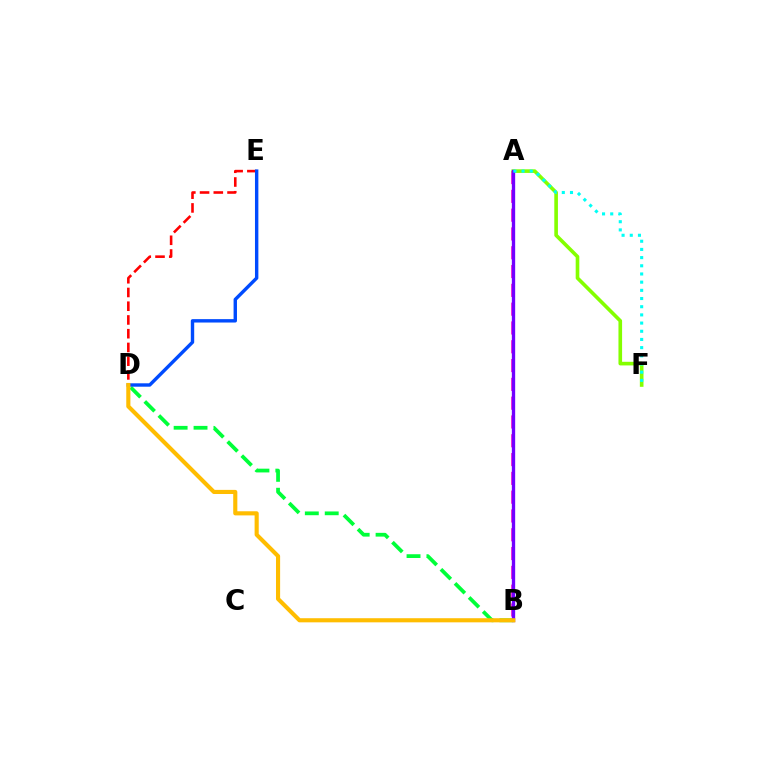{('A', 'B'): [{'color': '#ff00cf', 'line_style': 'dashed', 'thickness': 2.55}, {'color': '#7200ff', 'line_style': 'solid', 'thickness': 2.4}], ('A', 'F'): [{'color': '#84ff00', 'line_style': 'solid', 'thickness': 2.61}, {'color': '#00fff6', 'line_style': 'dotted', 'thickness': 2.22}], ('B', 'D'): [{'color': '#00ff39', 'line_style': 'dashed', 'thickness': 2.7}, {'color': '#ffbd00', 'line_style': 'solid', 'thickness': 2.97}], ('D', 'E'): [{'color': '#ff0000', 'line_style': 'dashed', 'thickness': 1.87}, {'color': '#004bff', 'line_style': 'solid', 'thickness': 2.45}]}